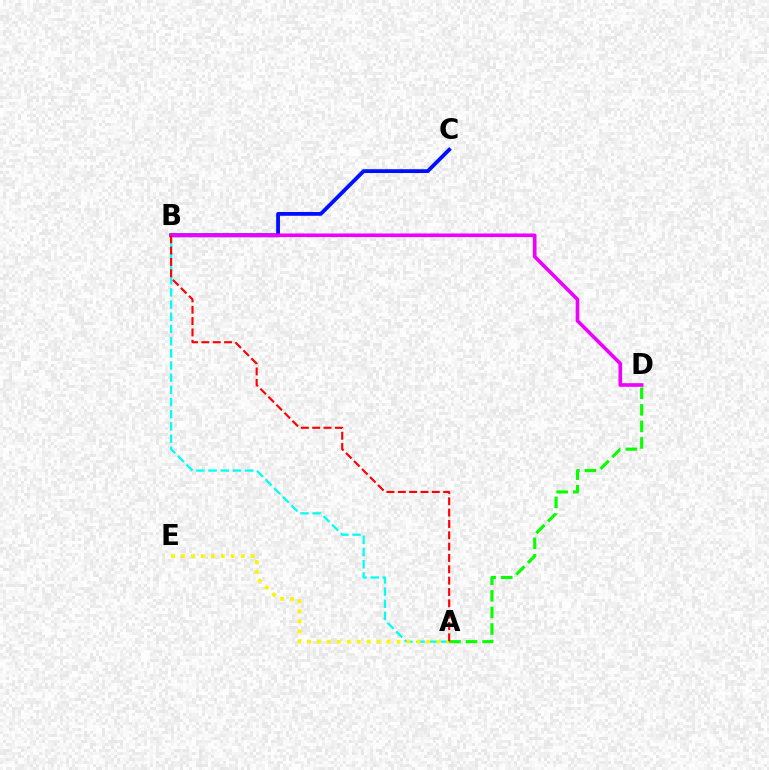{('B', 'C'): [{'color': '#0010ff', 'line_style': 'solid', 'thickness': 2.74}], ('B', 'D'): [{'color': '#ee00ff', 'line_style': 'solid', 'thickness': 2.61}], ('A', 'B'): [{'color': '#00fff6', 'line_style': 'dashed', 'thickness': 1.66}, {'color': '#ff0000', 'line_style': 'dashed', 'thickness': 1.54}], ('A', 'E'): [{'color': '#fcf500', 'line_style': 'dotted', 'thickness': 2.7}], ('A', 'D'): [{'color': '#08ff00', 'line_style': 'dashed', 'thickness': 2.25}]}